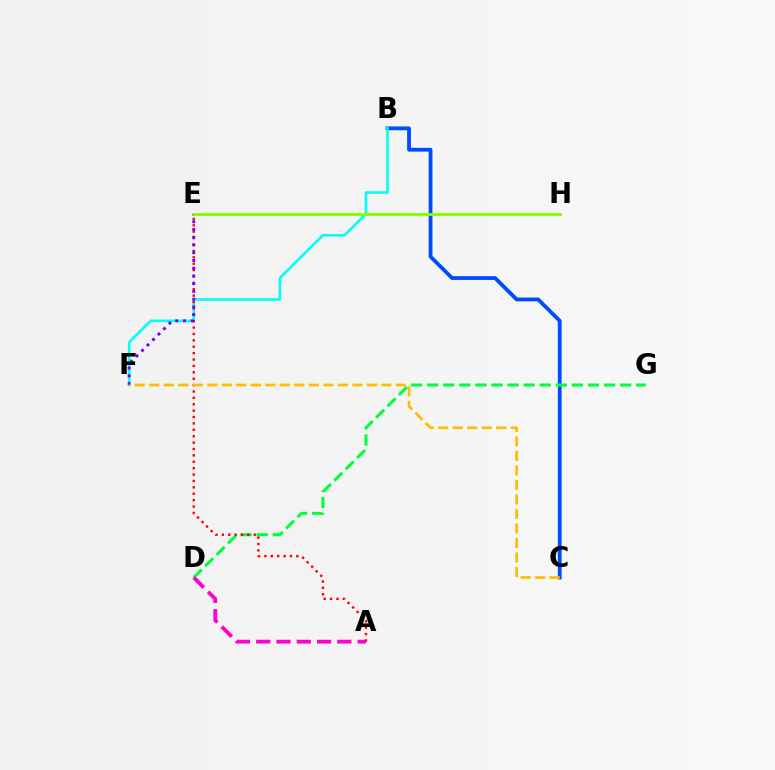{('B', 'C'): [{'color': '#004bff', 'line_style': 'solid', 'thickness': 2.73}], ('B', 'F'): [{'color': '#00fff6', 'line_style': 'solid', 'thickness': 1.88}], ('D', 'G'): [{'color': '#00ff39', 'line_style': 'dashed', 'thickness': 2.19}], ('A', 'E'): [{'color': '#ff0000', 'line_style': 'dotted', 'thickness': 1.74}], ('E', 'F'): [{'color': '#7200ff', 'line_style': 'dotted', 'thickness': 2.1}], ('E', 'H'): [{'color': '#84ff00', 'line_style': 'solid', 'thickness': 2.11}], ('A', 'D'): [{'color': '#ff00cf', 'line_style': 'dashed', 'thickness': 2.76}], ('C', 'F'): [{'color': '#ffbd00', 'line_style': 'dashed', 'thickness': 1.97}]}